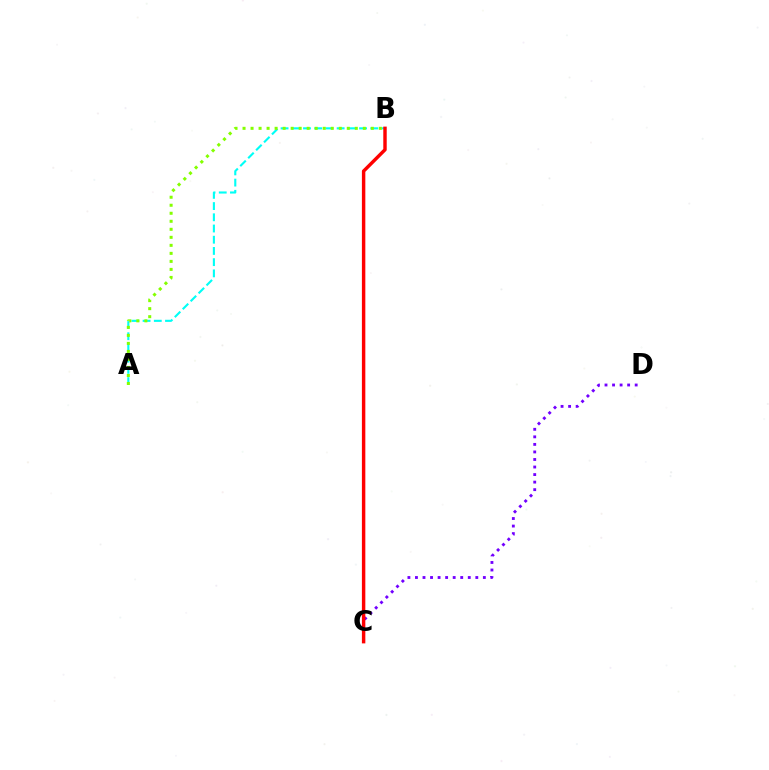{('A', 'B'): [{'color': '#00fff6', 'line_style': 'dashed', 'thickness': 1.52}, {'color': '#84ff00', 'line_style': 'dotted', 'thickness': 2.18}], ('C', 'D'): [{'color': '#7200ff', 'line_style': 'dotted', 'thickness': 2.05}], ('B', 'C'): [{'color': '#ff0000', 'line_style': 'solid', 'thickness': 2.47}]}